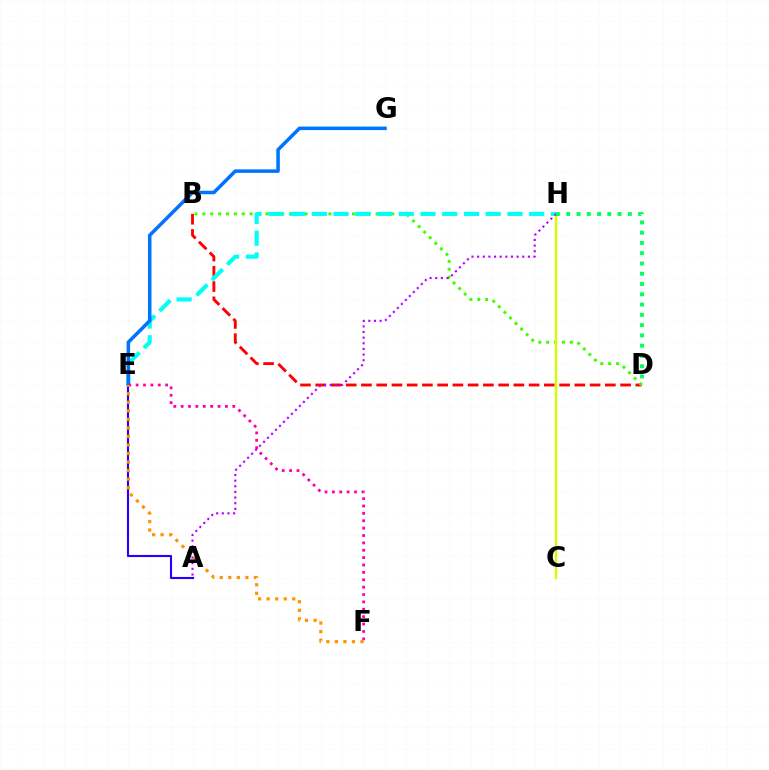{('B', 'D'): [{'color': '#ff0000', 'line_style': 'dashed', 'thickness': 2.07}, {'color': '#3dff00', 'line_style': 'dotted', 'thickness': 2.14}], ('E', 'H'): [{'color': '#00fff6', 'line_style': 'dashed', 'thickness': 2.95}], ('A', 'E'): [{'color': '#2500ff', 'line_style': 'solid', 'thickness': 1.52}], ('E', 'G'): [{'color': '#0074ff', 'line_style': 'solid', 'thickness': 2.54}], ('C', 'H'): [{'color': '#d1ff00', 'line_style': 'solid', 'thickness': 1.75}], ('E', 'F'): [{'color': '#ff00ac', 'line_style': 'dotted', 'thickness': 2.0}, {'color': '#ff9400', 'line_style': 'dotted', 'thickness': 2.32}], ('A', 'H'): [{'color': '#b900ff', 'line_style': 'dotted', 'thickness': 1.53}], ('D', 'H'): [{'color': '#00ff5c', 'line_style': 'dotted', 'thickness': 2.79}]}